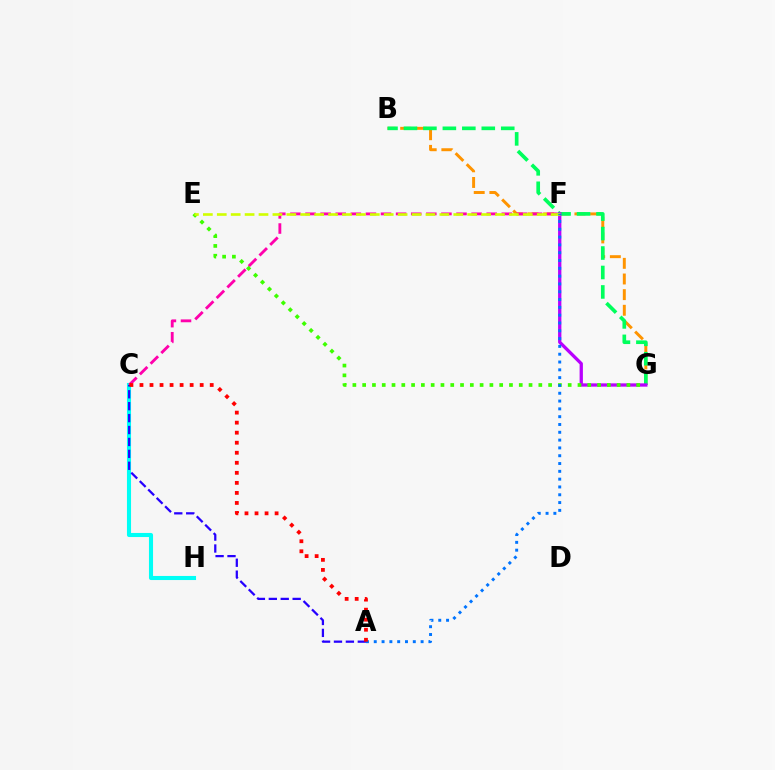{('B', 'G'): [{'color': '#ff9400', 'line_style': 'dashed', 'thickness': 2.13}, {'color': '#00ff5c', 'line_style': 'dashed', 'thickness': 2.64}], ('C', 'H'): [{'color': '#00fff6', 'line_style': 'solid', 'thickness': 2.94}], ('C', 'F'): [{'color': '#ff00ac', 'line_style': 'dashed', 'thickness': 2.05}], ('A', 'C'): [{'color': '#2500ff', 'line_style': 'dashed', 'thickness': 1.62}, {'color': '#ff0000', 'line_style': 'dotted', 'thickness': 2.73}], ('F', 'G'): [{'color': '#b900ff', 'line_style': 'solid', 'thickness': 2.37}], ('E', 'G'): [{'color': '#3dff00', 'line_style': 'dotted', 'thickness': 2.66}], ('E', 'F'): [{'color': '#d1ff00', 'line_style': 'dashed', 'thickness': 1.89}], ('A', 'F'): [{'color': '#0074ff', 'line_style': 'dotted', 'thickness': 2.12}]}